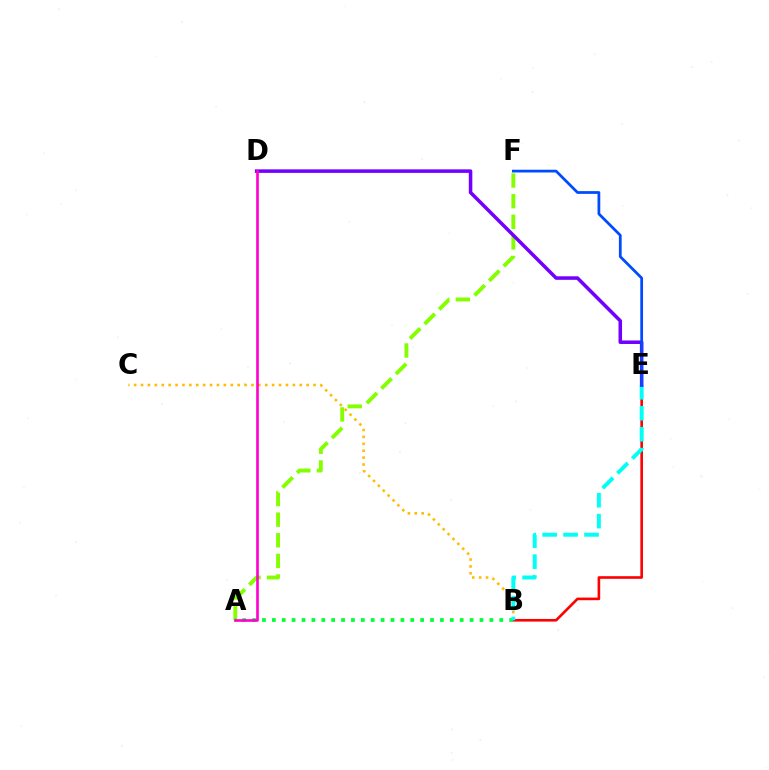{('B', 'C'): [{'color': '#ffbd00', 'line_style': 'dotted', 'thickness': 1.87}], ('A', 'F'): [{'color': '#84ff00', 'line_style': 'dashed', 'thickness': 2.8}], ('B', 'E'): [{'color': '#ff0000', 'line_style': 'solid', 'thickness': 1.89}, {'color': '#00fff6', 'line_style': 'dashed', 'thickness': 2.84}], ('A', 'B'): [{'color': '#00ff39', 'line_style': 'dotted', 'thickness': 2.69}], ('D', 'E'): [{'color': '#7200ff', 'line_style': 'solid', 'thickness': 2.54}], ('A', 'D'): [{'color': '#ff00cf', 'line_style': 'solid', 'thickness': 1.9}], ('E', 'F'): [{'color': '#004bff', 'line_style': 'solid', 'thickness': 1.98}]}